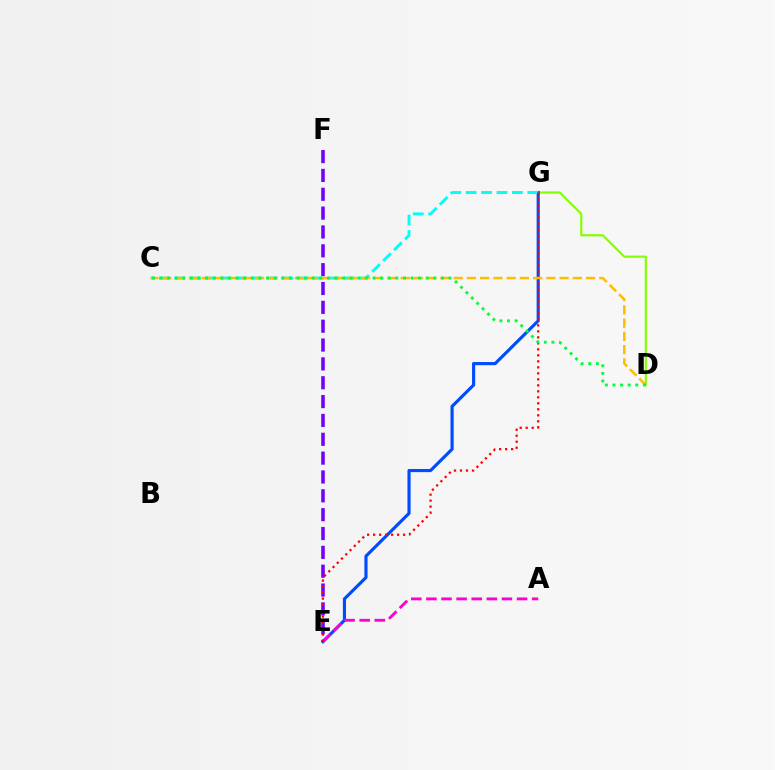{('E', 'F'): [{'color': '#7200ff', 'line_style': 'dashed', 'thickness': 2.56}], ('D', 'G'): [{'color': '#84ff00', 'line_style': 'solid', 'thickness': 1.56}], ('E', 'G'): [{'color': '#004bff', 'line_style': 'solid', 'thickness': 2.27}, {'color': '#ff0000', 'line_style': 'dotted', 'thickness': 1.63}], ('C', 'G'): [{'color': '#00fff6', 'line_style': 'dashed', 'thickness': 2.09}], ('A', 'E'): [{'color': '#ff00cf', 'line_style': 'dashed', 'thickness': 2.05}], ('C', 'D'): [{'color': '#ffbd00', 'line_style': 'dashed', 'thickness': 1.8}, {'color': '#00ff39', 'line_style': 'dotted', 'thickness': 2.07}]}